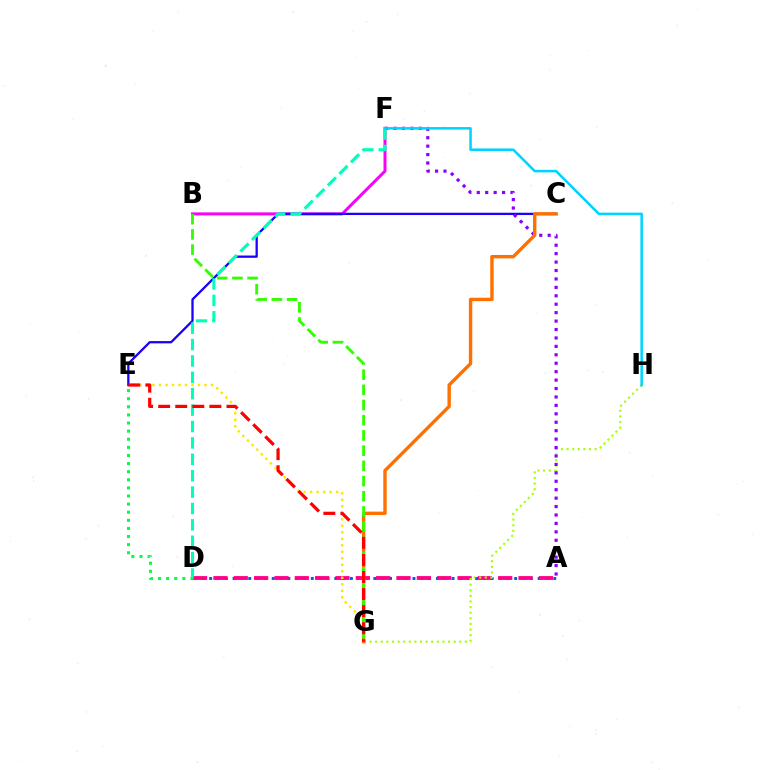{('A', 'D'): [{'color': '#005dff', 'line_style': 'dotted', 'thickness': 2.13}, {'color': '#ff0088', 'line_style': 'dashed', 'thickness': 2.76}], ('E', 'G'): [{'color': '#ffe600', 'line_style': 'dotted', 'thickness': 1.77}, {'color': '#ff0000', 'line_style': 'dashed', 'thickness': 2.32}], ('D', 'E'): [{'color': '#00ff45', 'line_style': 'dotted', 'thickness': 2.2}], ('B', 'F'): [{'color': '#fa00f9', 'line_style': 'solid', 'thickness': 2.15}], ('C', 'E'): [{'color': '#1900ff', 'line_style': 'solid', 'thickness': 1.64}], ('G', 'H'): [{'color': '#a2ff00', 'line_style': 'dotted', 'thickness': 1.52}], ('A', 'F'): [{'color': '#8a00ff', 'line_style': 'dotted', 'thickness': 2.29}], ('C', 'G'): [{'color': '#ff7000', 'line_style': 'solid', 'thickness': 2.44}], ('B', 'G'): [{'color': '#31ff00', 'line_style': 'dashed', 'thickness': 2.07}], ('D', 'F'): [{'color': '#00ffbb', 'line_style': 'dashed', 'thickness': 2.23}], ('F', 'H'): [{'color': '#00d3ff', 'line_style': 'solid', 'thickness': 1.83}]}